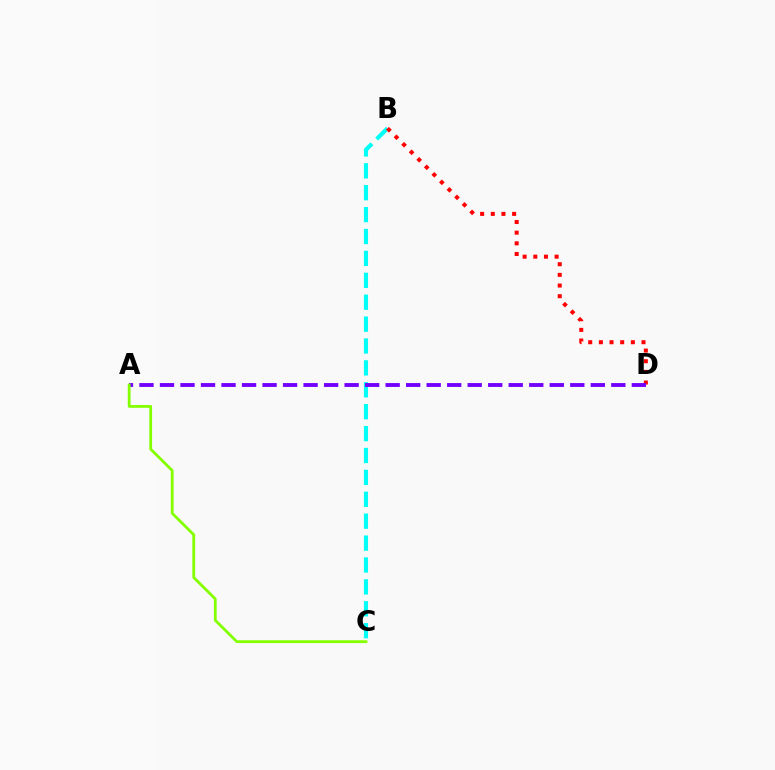{('B', 'C'): [{'color': '#00fff6', 'line_style': 'dashed', 'thickness': 2.97}], ('B', 'D'): [{'color': '#ff0000', 'line_style': 'dotted', 'thickness': 2.9}], ('A', 'D'): [{'color': '#7200ff', 'line_style': 'dashed', 'thickness': 2.79}], ('A', 'C'): [{'color': '#84ff00', 'line_style': 'solid', 'thickness': 2.01}]}